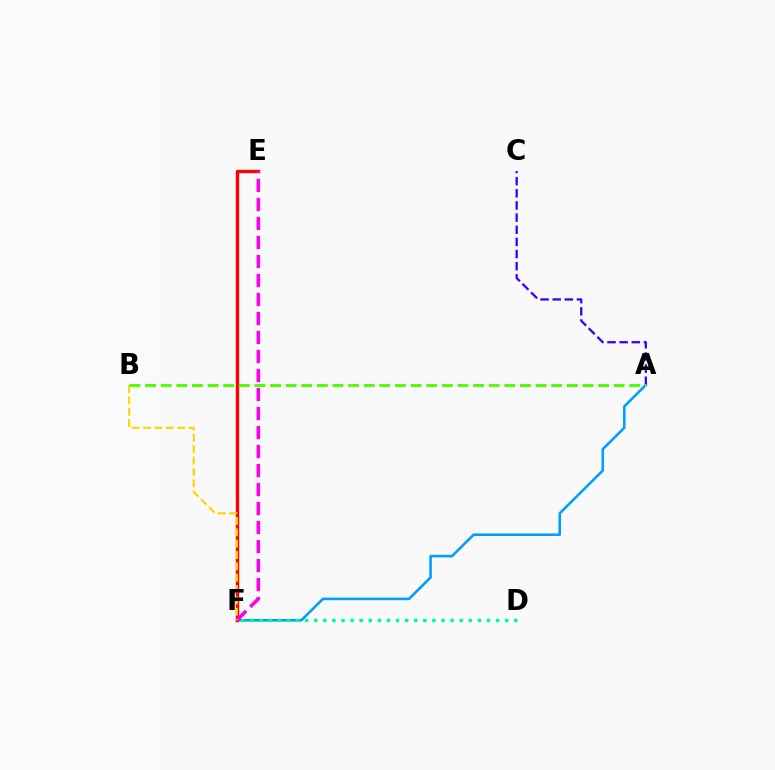{('A', 'F'): [{'color': '#009eff', 'line_style': 'solid', 'thickness': 1.85}], ('E', 'F'): [{'color': '#ff0000', 'line_style': 'solid', 'thickness': 2.44}, {'color': '#ff00ed', 'line_style': 'dashed', 'thickness': 2.58}], ('A', 'C'): [{'color': '#3700ff', 'line_style': 'dashed', 'thickness': 1.65}], ('D', 'F'): [{'color': '#00ff86', 'line_style': 'dotted', 'thickness': 2.47}], ('B', 'F'): [{'color': '#ffd500', 'line_style': 'dashed', 'thickness': 1.54}], ('A', 'B'): [{'color': '#4fff00', 'line_style': 'dashed', 'thickness': 2.12}]}